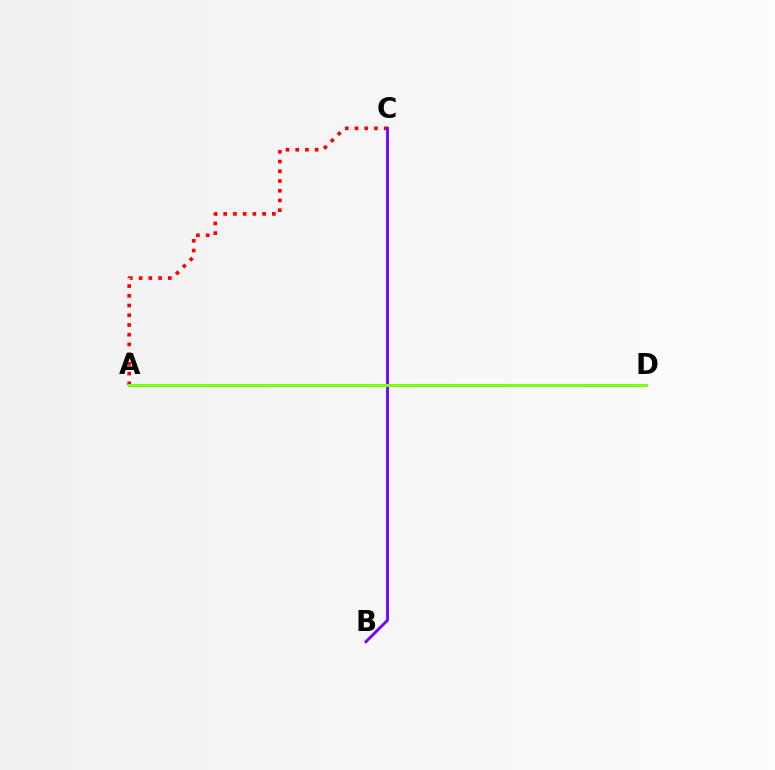{('A', 'C'): [{'color': '#ff0000', 'line_style': 'dotted', 'thickness': 2.64}], ('B', 'C'): [{'color': '#7200ff', 'line_style': 'solid', 'thickness': 2.05}], ('A', 'D'): [{'color': '#00fff6', 'line_style': 'solid', 'thickness': 2.2}, {'color': '#84ff00', 'line_style': 'solid', 'thickness': 2.06}]}